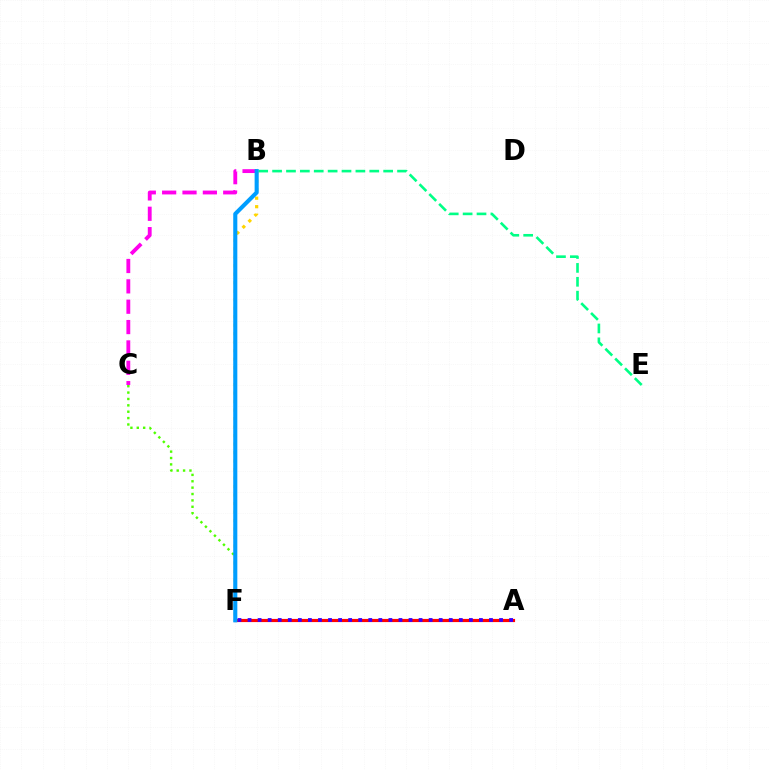{('A', 'F'): [{'color': '#ff0000', 'line_style': 'solid', 'thickness': 2.28}, {'color': '#3700ff', 'line_style': 'dotted', 'thickness': 2.73}], ('B', 'F'): [{'color': '#ffd500', 'line_style': 'dotted', 'thickness': 2.31}, {'color': '#009eff', 'line_style': 'solid', 'thickness': 2.94}], ('B', 'E'): [{'color': '#00ff86', 'line_style': 'dashed', 'thickness': 1.89}], ('B', 'C'): [{'color': '#ff00ed', 'line_style': 'dashed', 'thickness': 2.77}], ('C', 'F'): [{'color': '#4fff00', 'line_style': 'dotted', 'thickness': 1.73}]}